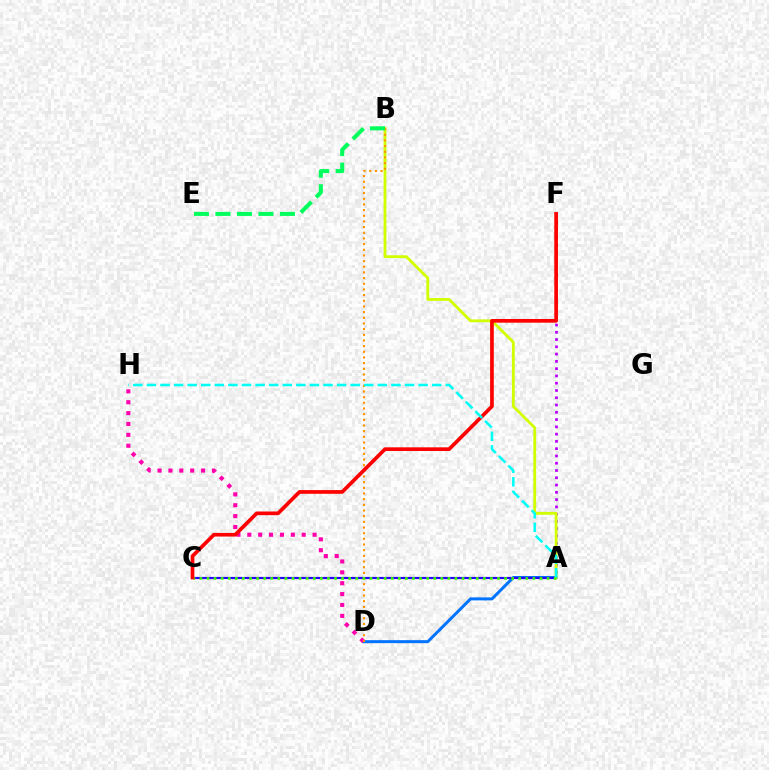{('A', 'D'): [{'color': '#0074ff', 'line_style': 'solid', 'thickness': 2.16}], ('A', 'C'): [{'color': '#2500ff', 'line_style': 'solid', 'thickness': 1.57}, {'color': '#3dff00', 'line_style': 'dotted', 'thickness': 1.93}], ('D', 'H'): [{'color': '#ff00ac', 'line_style': 'dotted', 'thickness': 2.96}], ('A', 'F'): [{'color': '#b900ff', 'line_style': 'dotted', 'thickness': 1.98}], ('A', 'B'): [{'color': '#d1ff00', 'line_style': 'solid', 'thickness': 2.03}], ('B', 'D'): [{'color': '#ff9400', 'line_style': 'dotted', 'thickness': 1.54}], ('C', 'F'): [{'color': '#ff0000', 'line_style': 'solid', 'thickness': 2.66}], ('B', 'E'): [{'color': '#00ff5c', 'line_style': 'dashed', 'thickness': 2.92}], ('A', 'H'): [{'color': '#00fff6', 'line_style': 'dashed', 'thickness': 1.85}]}